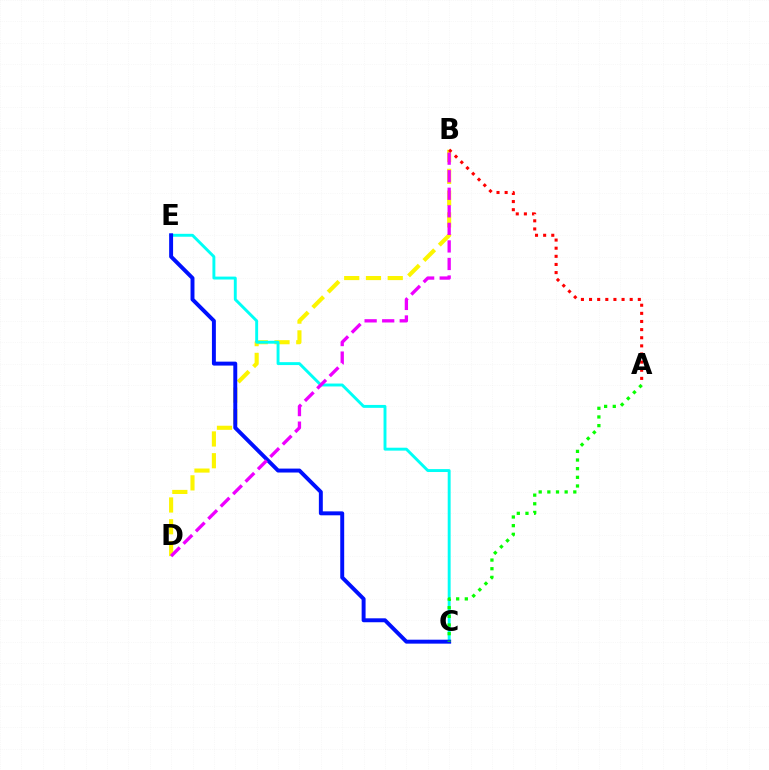{('B', 'D'): [{'color': '#fcf500', 'line_style': 'dashed', 'thickness': 2.96}, {'color': '#ee00ff', 'line_style': 'dashed', 'thickness': 2.38}], ('C', 'E'): [{'color': '#00fff6', 'line_style': 'solid', 'thickness': 2.1}, {'color': '#0010ff', 'line_style': 'solid', 'thickness': 2.83}], ('A', 'C'): [{'color': '#08ff00', 'line_style': 'dotted', 'thickness': 2.35}], ('A', 'B'): [{'color': '#ff0000', 'line_style': 'dotted', 'thickness': 2.21}]}